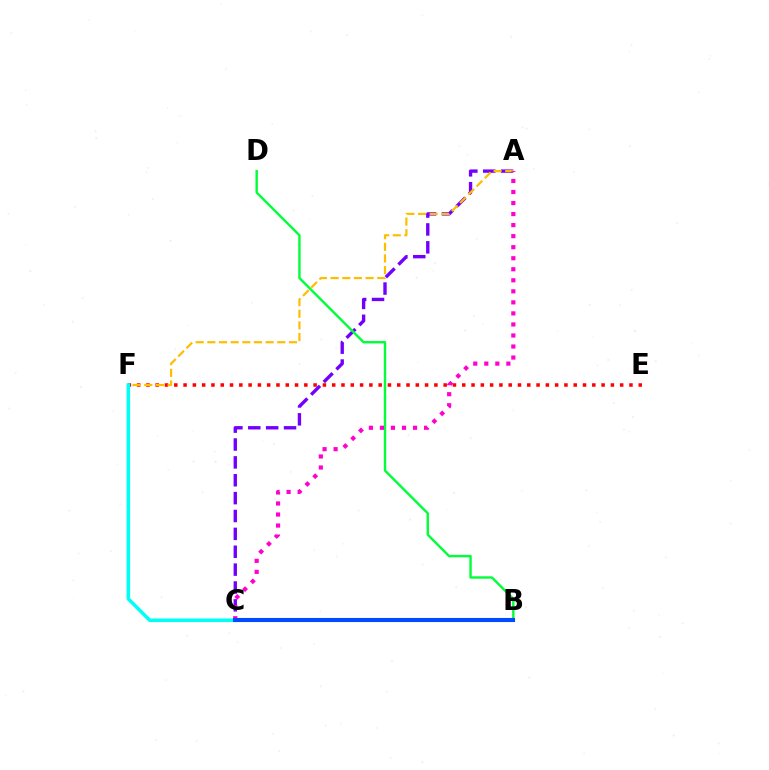{('A', 'C'): [{'color': '#7200ff', 'line_style': 'dashed', 'thickness': 2.43}, {'color': '#ff00cf', 'line_style': 'dotted', 'thickness': 3.0}], ('B', 'D'): [{'color': '#00ff39', 'line_style': 'solid', 'thickness': 1.73}], ('E', 'F'): [{'color': '#ff0000', 'line_style': 'dotted', 'thickness': 2.52}], ('A', 'F'): [{'color': '#ffbd00', 'line_style': 'dashed', 'thickness': 1.58}], ('C', 'F'): [{'color': '#00fff6', 'line_style': 'solid', 'thickness': 2.56}], ('B', 'C'): [{'color': '#84ff00', 'line_style': 'solid', 'thickness': 2.73}, {'color': '#004bff', 'line_style': 'solid', 'thickness': 2.96}]}